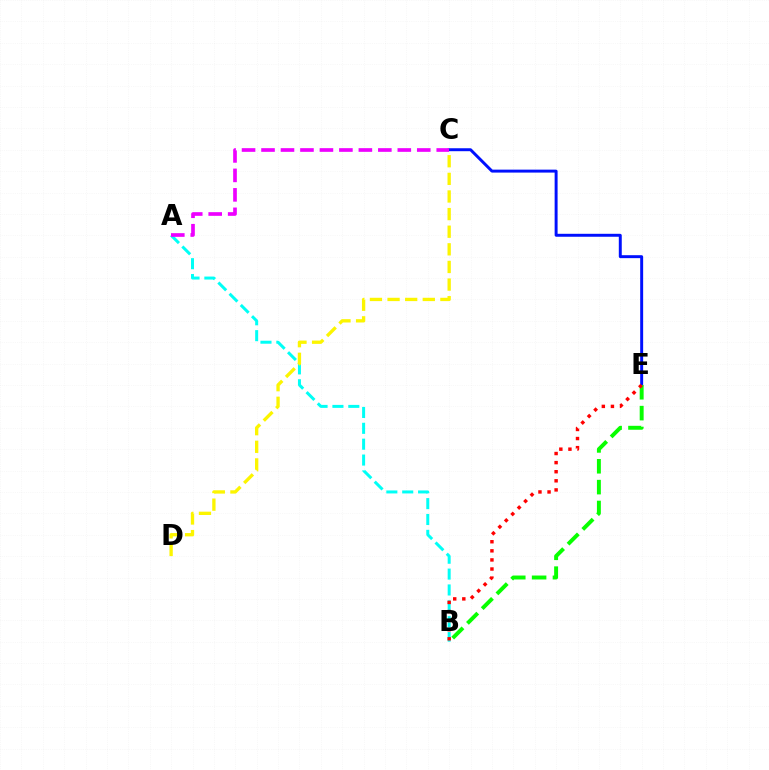{('C', 'E'): [{'color': '#0010ff', 'line_style': 'solid', 'thickness': 2.13}], ('A', 'B'): [{'color': '#00fff6', 'line_style': 'dashed', 'thickness': 2.16}], ('C', 'D'): [{'color': '#fcf500', 'line_style': 'dashed', 'thickness': 2.39}], ('B', 'E'): [{'color': '#08ff00', 'line_style': 'dashed', 'thickness': 2.83}, {'color': '#ff0000', 'line_style': 'dotted', 'thickness': 2.47}], ('A', 'C'): [{'color': '#ee00ff', 'line_style': 'dashed', 'thickness': 2.64}]}